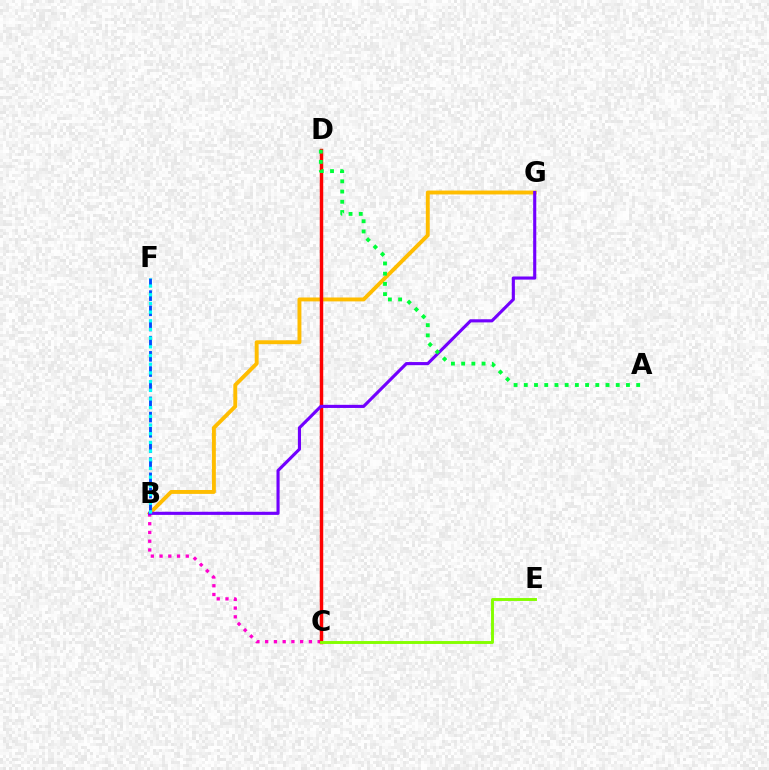{('B', 'G'): [{'color': '#ffbd00', 'line_style': 'solid', 'thickness': 2.81}, {'color': '#7200ff', 'line_style': 'solid', 'thickness': 2.24}], ('B', 'C'): [{'color': '#ff00cf', 'line_style': 'dotted', 'thickness': 2.38}], ('C', 'D'): [{'color': '#ff0000', 'line_style': 'solid', 'thickness': 2.49}], ('C', 'E'): [{'color': '#84ff00', 'line_style': 'solid', 'thickness': 2.1}], ('B', 'F'): [{'color': '#004bff', 'line_style': 'dashed', 'thickness': 2.06}, {'color': '#00fff6', 'line_style': 'dotted', 'thickness': 2.36}], ('A', 'D'): [{'color': '#00ff39', 'line_style': 'dotted', 'thickness': 2.78}]}